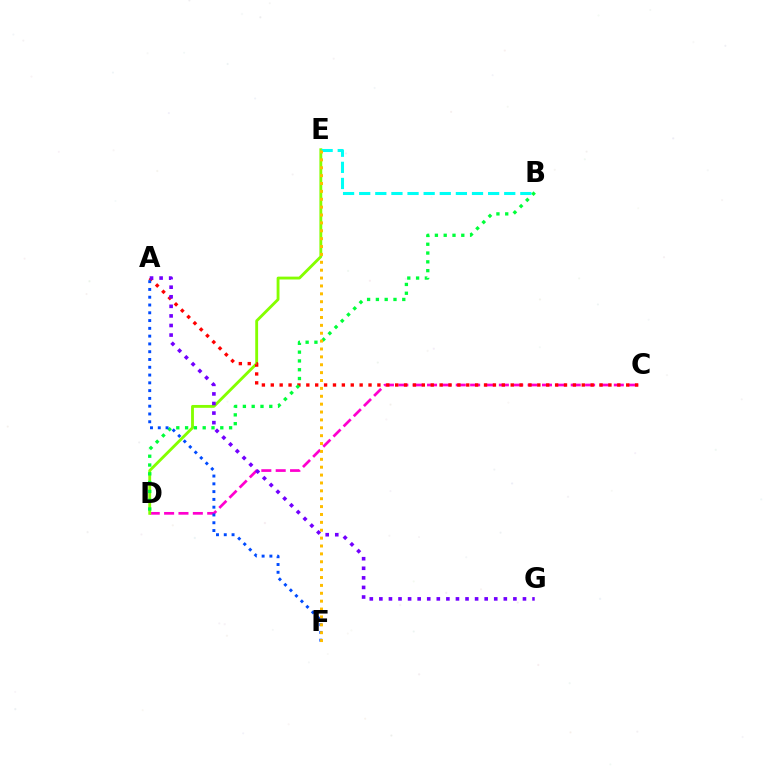{('C', 'D'): [{'color': '#ff00cf', 'line_style': 'dashed', 'thickness': 1.95}], ('D', 'E'): [{'color': '#84ff00', 'line_style': 'solid', 'thickness': 2.05}], ('B', 'E'): [{'color': '#00fff6', 'line_style': 'dashed', 'thickness': 2.19}], ('A', 'C'): [{'color': '#ff0000', 'line_style': 'dotted', 'thickness': 2.41}], ('B', 'D'): [{'color': '#00ff39', 'line_style': 'dotted', 'thickness': 2.39}], ('A', 'G'): [{'color': '#7200ff', 'line_style': 'dotted', 'thickness': 2.6}], ('A', 'F'): [{'color': '#004bff', 'line_style': 'dotted', 'thickness': 2.11}], ('E', 'F'): [{'color': '#ffbd00', 'line_style': 'dotted', 'thickness': 2.14}]}